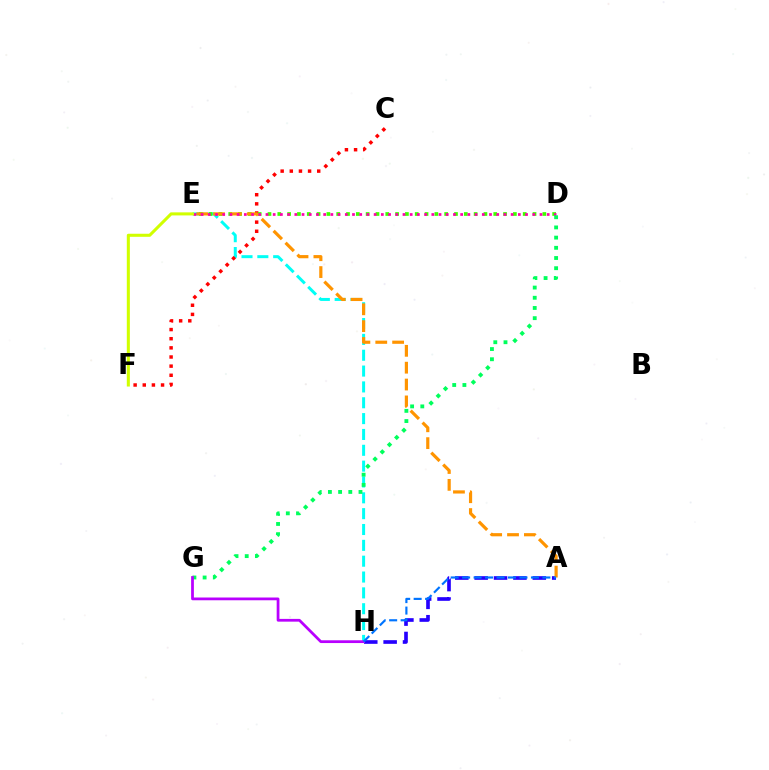{('E', 'H'): [{'color': '#00fff6', 'line_style': 'dashed', 'thickness': 2.15}], ('C', 'F'): [{'color': '#ff0000', 'line_style': 'dotted', 'thickness': 2.48}], ('A', 'H'): [{'color': '#2500ff', 'line_style': 'dashed', 'thickness': 2.63}, {'color': '#0074ff', 'line_style': 'dashed', 'thickness': 1.56}], ('D', 'E'): [{'color': '#3dff00', 'line_style': 'dotted', 'thickness': 2.67}, {'color': '#ff00ac', 'line_style': 'dotted', 'thickness': 1.96}], ('A', 'E'): [{'color': '#ff9400', 'line_style': 'dashed', 'thickness': 2.29}], ('D', 'G'): [{'color': '#00ff5c', 'line_style': 'dotted', 'thickness': 2.77}], ('G', 'H'): [{'color': '#b900ff', 'line_style': 'solid', 'thickness': 1.99}], ('E', 'F'): [{'color': '#d1ff00', 'line_style': 'solid', 'thickness': 2.2}]}